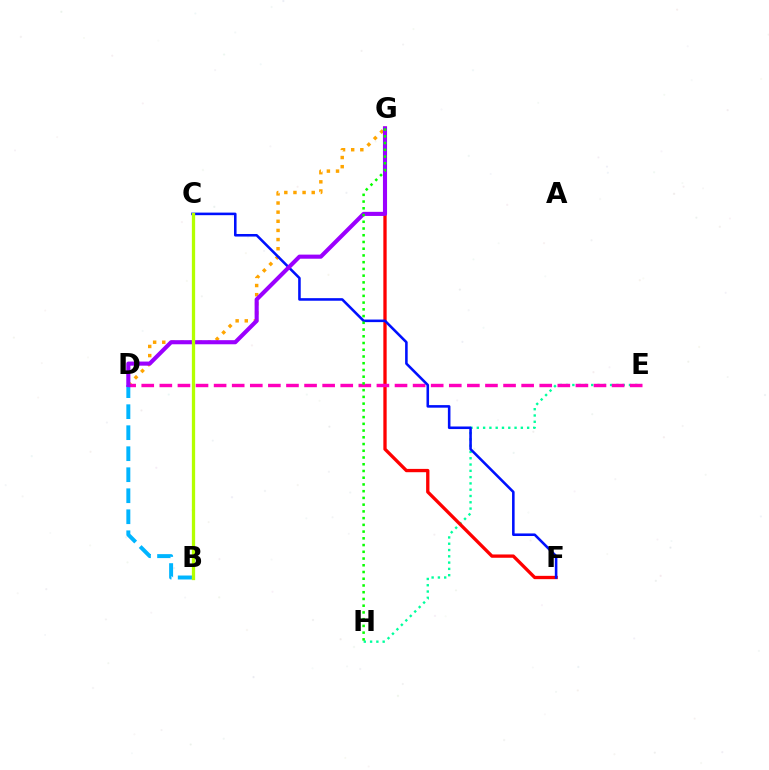{('E', 'H'): [{'color': '#00ff9d', 'line_style': 'dotted', 'thickness': 1.71}], ('B', 'D'): [{'color': '#00b5ff', 'line_style': 'dashed', 'thickness': 2.85}], ('F', 'G'): [{'color': '#ff0000', 'line_style': 'solid', 'thickness': 2.38}], ('D', 'G'): [{'color': '#ffa500', 'line_style': 'dotted', 'thickness': 2.48}, {'color': '#9b00ff', 'line_style': 'solid', 'thickness': 2.95}], ('D', 'E'): [{'color': '#ff00bd', 'line_style': 'dashed', 'thickness': 2.46}], ('C', 'F'): [{'color': '#0010ff', 'line_style': 'solid', 'thickness': 1.85}], ('G', 'H'): [{'color': '#08ff00', 'line_style': 'dotted', 'thickness': 1.83}], ('B', 'C'): [{'color': '#b3ff00', 'line_style': 'solid', 'thickness': 2.36}]}